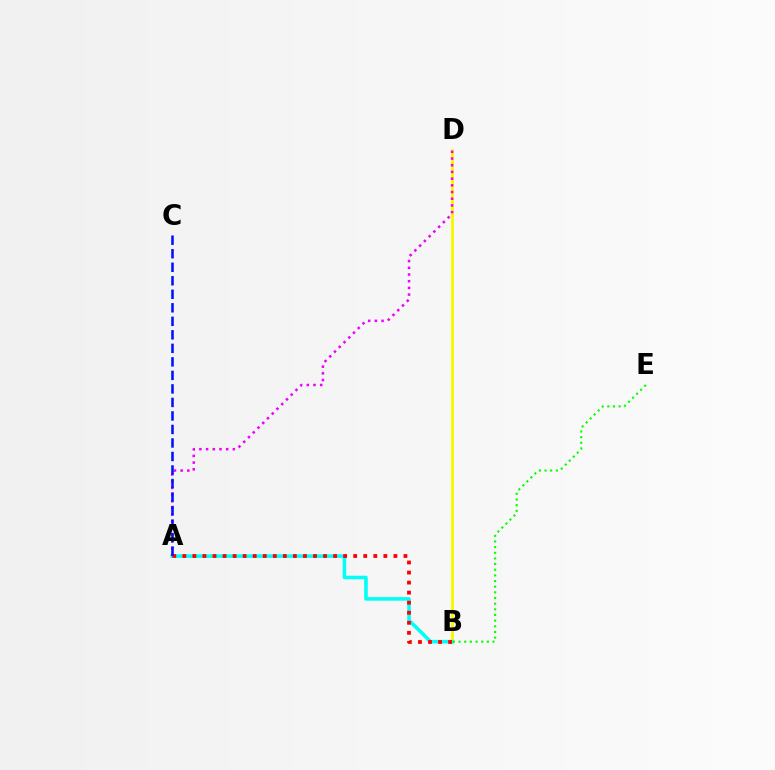{('B', 'D'): [{'color': '#fcf500', 'line_style': 'solid', 'thickness': 2.06}], ('A', 'B'): [{'color': '#00fff6', 'line_style': 'solid', 'thickness': 2.56}, {'color': '#ff0000', 'line_style': 'dotted', 'thickness': 2.73}], ('A', 'D'): [{'color': '#ee00ff', 'line_style': 'dotted', 'thickness': 1.82}], ('A', 'C'): [{'color': '#0010ff', 'line_style': 'dashed', 'thickness': 1.84}], ('B', 'E'): [{'color': '#08ff00', 'line_style': 'dotted', 'thickness': 1.54}]}